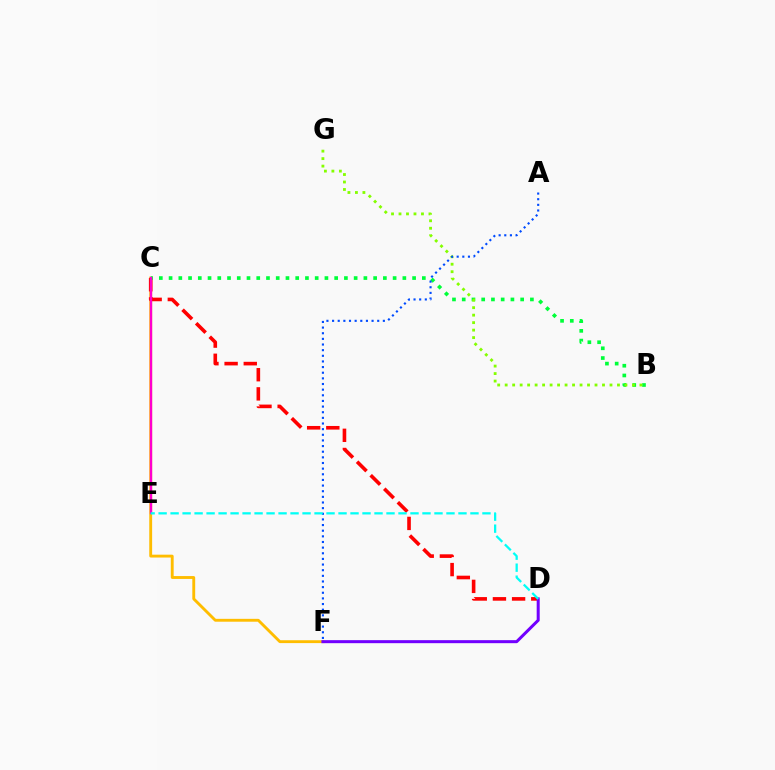{('C', 'F'): [{'color': '#ffbd00', 'line_style': 'solid', 'thickness': 2.06}], ('C', 'D'): [{'color': '#ff0000', 'line_style': 'dashed', 'thickness': 2.6}], ('B', 'C'): [{'color': '#00ff39', 'line_style': 'dotted', 'thickness': 2.65}], ('C', 'E'): [{'color': '#ff00cf', 'line_style': 'solid', 'thickness': 1.68}], ('B', 'G'): [{'color': '#84ff00', 'line_style': 'dotted', 'thickness': 2.03}], ('D', 'F'): [{'color': '#7200ff', 'line_style': 'solid', 'thickness': 2.17}], ('A', 'F'): [{'color': '#004bff', 'line_style': 'dotted', 'thickness': 1.53}], ('D', 'E'): [{'color': '#00fff6', 'line_style': 'dashed', 'thickness': 1.63}]}